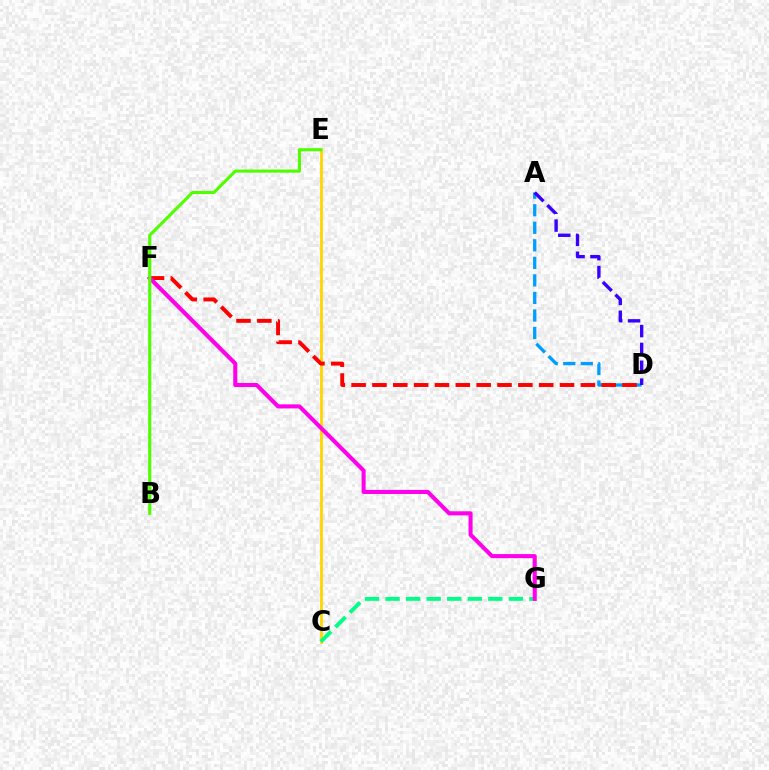{('C', 'E'): [{'color': '#ffd500', 'line_style': 'solid', 'thickness': 2.02}], ('C', 'G'): [{'color': '#00ff86', 'line_style': 'dashed', 'thickness': 2.79}], ('A', 'D'): [{'color': '#009eff', 'line_style': 'dashed', 'thickness': 2.38}, {'color': '#3700ff', 'line_style': 'dashed', 'thickness': 2.43}], ('D', 'F'): [{'color': '#ff0000', 'line_style': 'dashed', 'thickness': 2.83}], ('F', 'G'): [{'color': '#ff00ed', 'line_style': 'solid', 'thickness': 2.94}], ('B', 'E'): [{'color': '#4fff00', 'line_style': 'solid', 'thickness': 2.24}]}